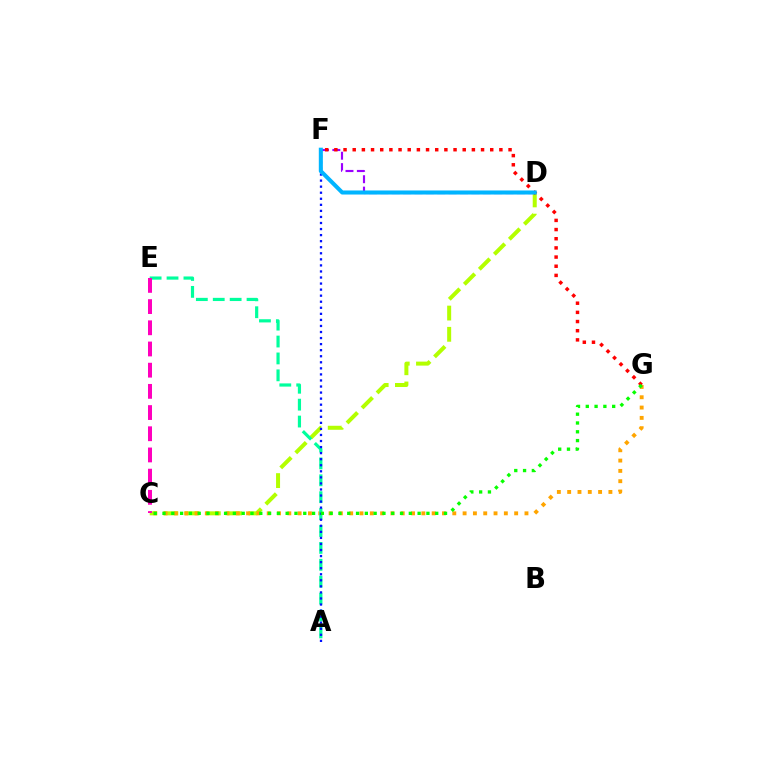{('C', 'D'): [{'color': '#b3ff00', 'line_style': 'dashed', 'thickness': 2.88}], ('D', 'F'): [{'color': '#9b00ff', 'line_style': 'dashed', 'thickness': 1.55}, {'color': '#00b5ff', 'line_style': 'solid', 'thickness': 2.92}], ('C', 'G'): [{'color': '#ffa500', 'line_style': 'dotted', 'thickness': 2.8}, {'color': '#08ff00', 'line_style': 'dotted', 'thickness': 2.39}], ('A', 'E'): [{'color': '#00ff9d', 'line_style': 'dashed', 'thickness': 2.3}], ('C', 'E'): [{'color': '#ff00bd', 'line_style': 'dashed', 'thickness': 2.88}], ('F', 'G'): [{'color': '#ff0000', 'line_style': 'dotted', 'thickness': 2.49}], ('A', 'F'): [{'color': '#0010ff', 'line_style': 'dotted', 'thickness': 1.65}]}